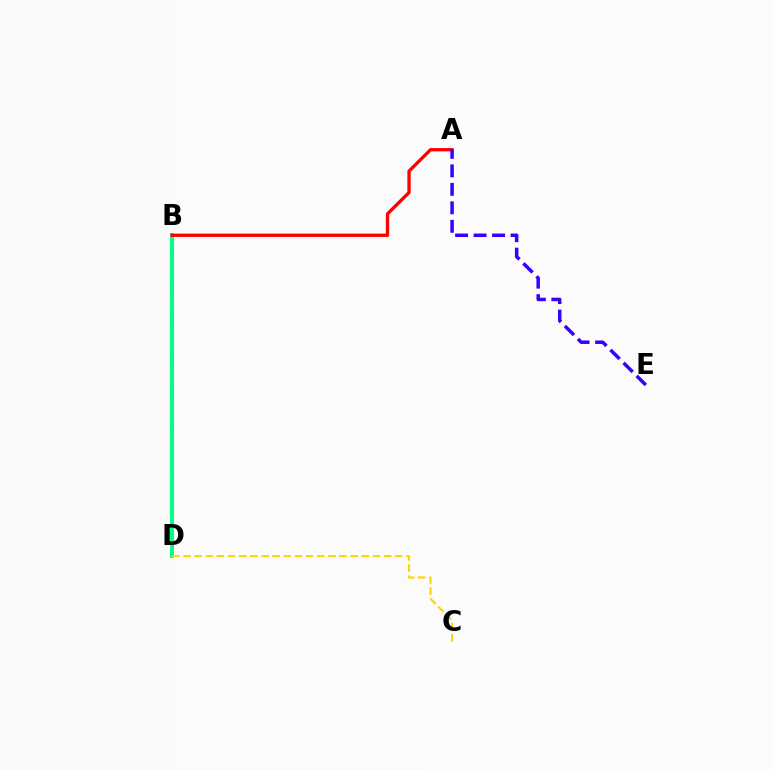{('B', 'D'): [{'color': '#4fff00', 'line_style': 'dotted', 'thickness': 2.82}, {'color': '#ff00ed', 'line_style': 'dotted', 'thickness': 2.19}, {'color': '#009eff', 'line_style': 'dotted', 'thickness': 1.82}, {'color': '#00ff86', 'line_style': 'solid', 'thickness': 2.8}], ('A', 'B'): [{'color': '#ff0000', 'line_style': 'solid', 'thickness': 2.38}], ('C', 'D'): [{'color': '#ffd500', 'line_style': 'dashed', 'thickness': 1.51}], ('A', 'E'): [{'color': '#3700ff', 'line_style': 'dashed', 'thickness': 2.51}]}